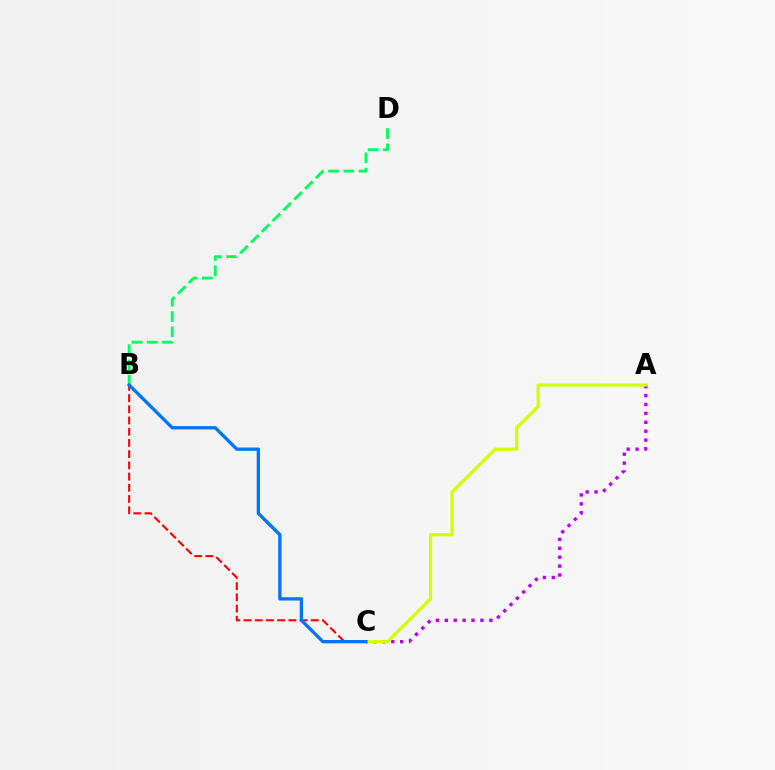{('B', 'D'): [{'color': '#00ff5c', 'line_style': 'dashed', 'thickness': 2.07}], ('A', 'C'): [{'color': '#b900ff', 'line_style': 'dotted', 'thickness': 2.42}, {'color': '#d1ff00', 'line_style': 'solid', 'thickness': 2.29}], ('B', 'C'): [{'color': '#ff0000', 'line_style': 'dashed', 'thickness': 1.52}, {'color': '#0074ff', 'line_style': 'solid', 'thickness': 2.38}]}